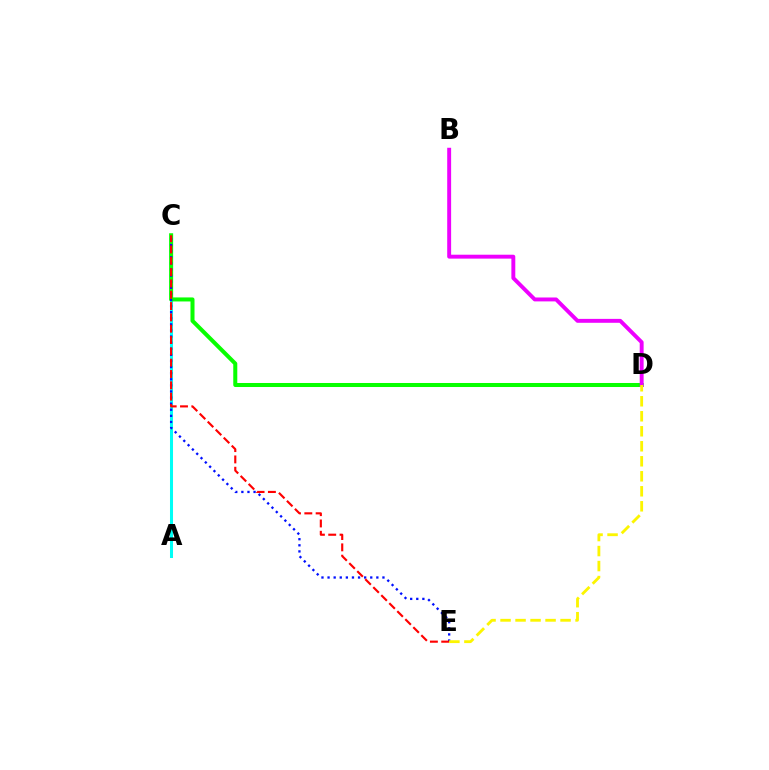{('A', 'C'): [{'color': '#00fff6', 'line_style': 'solid', 'thickness': 2.18}], ('C', 'D'): [{'color': '#08ff00', 'line_style': 'solid', 'thickness': 2.9}], ('C', 'E'): [{'color': '#0010ff', 'line_style': 'dotted', 'thickness': 1.66}, {'color': '#ff0000', 'line_style': 'dashed', 'thickness': 1.54}], ('B', 'D'): [{'color': '#ee00ff', 'line_style': 'solid', 'thickness': 2.82}], ('D', 'E'): [{'color': '#fcf500', 'line_style': 'dashed', 'thickness': 2.04}]}